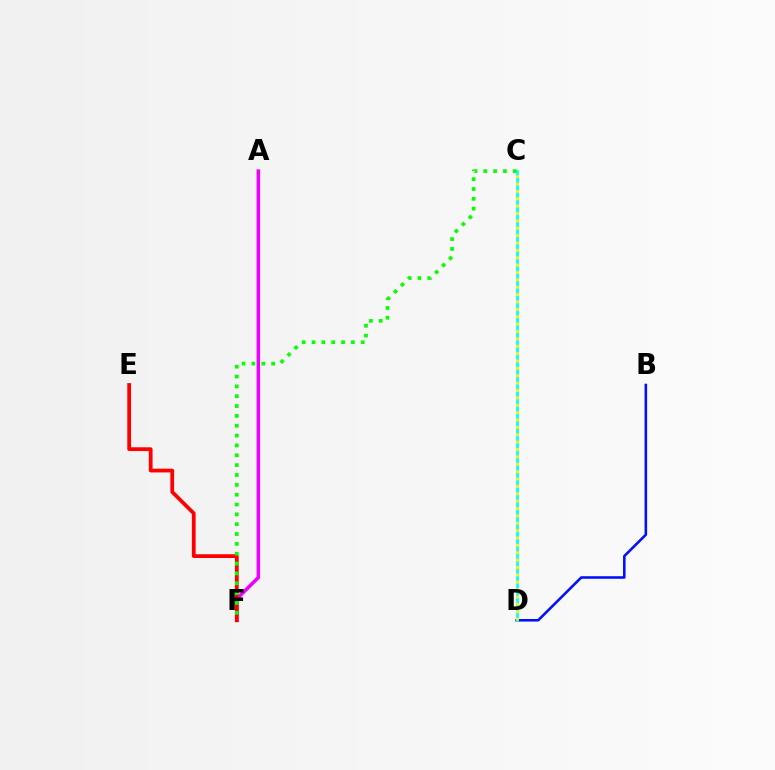{('A', 'F'): [{'color': '#ee00ff', 'line_style': 'solid', 'thickness': 2.53}], ('E', 'F'): [{'color': '#ff0000', 'line_style': 'solid', 'thickness': 2.71}], ('B', 'D'): [{'color': '#0010ff', 'line_style': 'solid', 'thickness': 1.85}], ('C', 'D'): [{'color': '#00fff6', 'line_style': 'solid', 'thickness': 1.89}, {'color': '#fcf500', 'line_style': 'dotted', 'thickness': 2.0}], ('C', 'F'): [{'color': '#08ff00', 'line_style': 'dotted', 'thickness': 2.67}]}